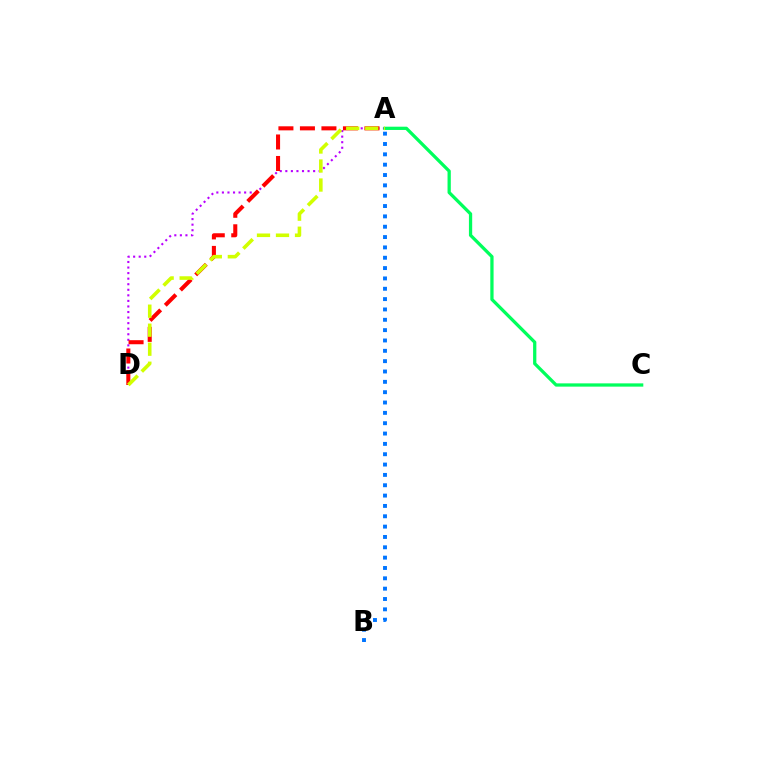{('A', 'D'): [{'color': '#b900ff', 'line_style': 'dotted', 'thickness': 1.51}, {'color': '#ff0000', 'line_style': 'dashed', 'thickness': 2.92}, {'color': '#d1ff00', 'line_style': 'dashed', 'thickness': 2.58}], ('A', 'C'): [{'color': '#00ff5c', 'line_style': 'solid', 'thickness': 2.35}], ('A', 'B'): [{'color': '#0074ff', 'line_style': 'dotted', 'thickness': 2.81}]}